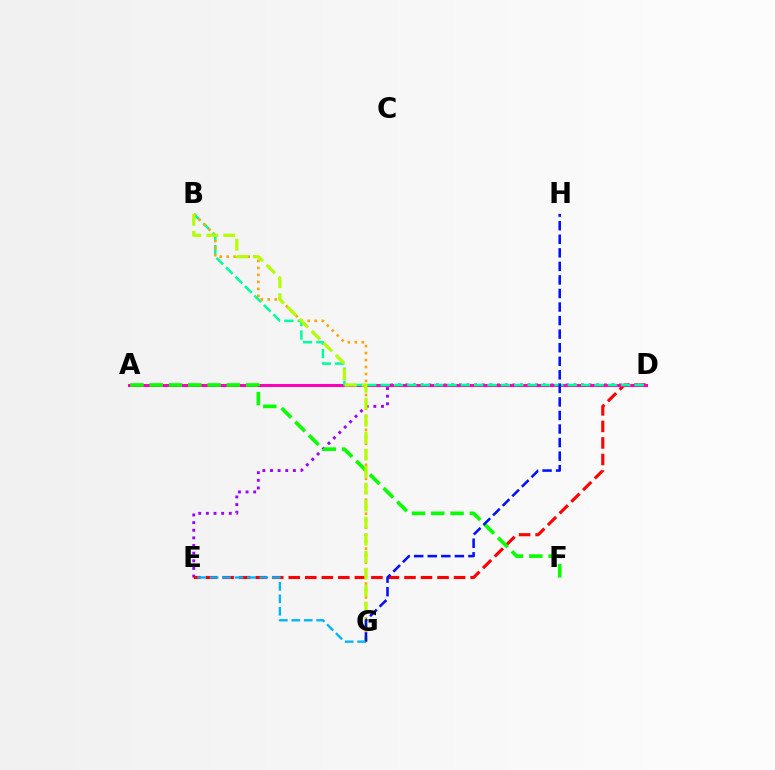{('D', 'E'): [{'color': '#9b00ff', 'line_style': 'dotted', 'thickness': 2.07}, {'color': '#ff0000', 'line_style': 'dashed', 'thickness': 2.25}], ('A', 'D'): [{'color': '#ff00bd', 'line_style': 'solid', 'thickness': 2.19}], ('B', 'D'): [{'color': '#00ff9d', 'line_style': 'dashed', 'thickness': 1.82}], ('B', 'G'): [{'color': '#ffa500', 'line_style': 'dotted', 'thickness': 1.9}, {'color': '#b3ff00', 'line_style': 'dashed', 'thickness': 2.31}], ('E', 'G'): [{'color': '#00b5ff', 'line_style': 'dashed', 'thickness': 1.69}], ('A', 'F'): [{'color': '#08ff00', 'line_style': 'dashed', 'thickness': 2.62}], ('G', 'H'): [{'color': '#0010ff', 'line_style': 'dashed', 'thickness': 1.84}]}